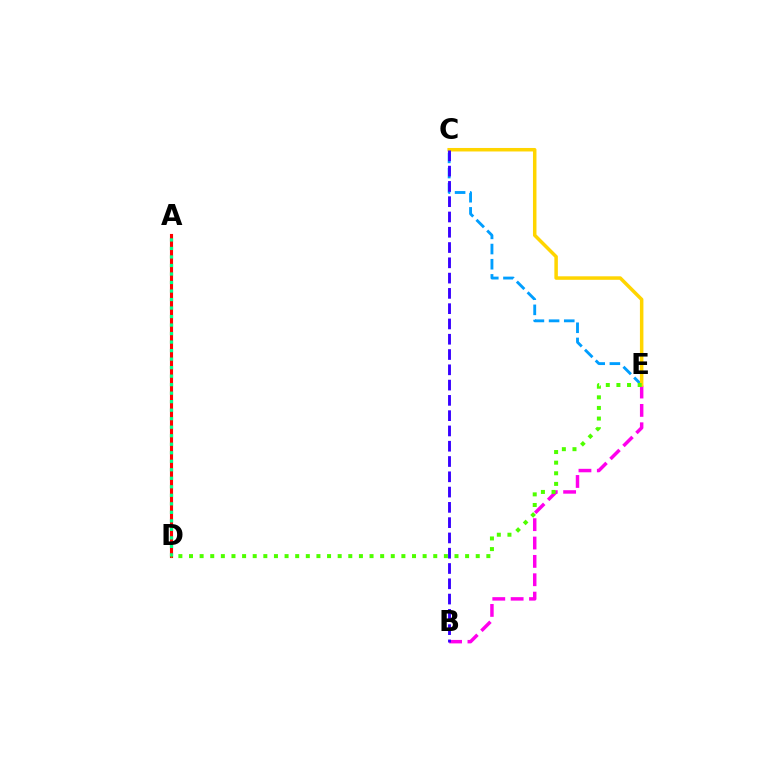{('C', 'E'): [{'color': '#009eff', 'line_style': 'dashed', 'thickness': 2.06}, {'color': '#ffd500', 'line_style': 'solid', 'thickness': 2.52}], ('B', 'E'): [{'color': '#ff00ed', 'line_style': 'dashed', 'thickness': 2.49}], ('A', 'D'): [{'color': '#ff0000', 'line_style': 'solid', 'thickness': 2.24}, {'color': '#00ff86', 'line_style': 'dotted', 'thickness': 2.31}], ('D', 'E'): [{'color': '#4fff00', 'line_style': 'dotted', 'thickness': 2.89}], ('B', 'C'): [{'color': '#3700ff', 'line_style': 'dashed', 'thickness': 2.08}]}